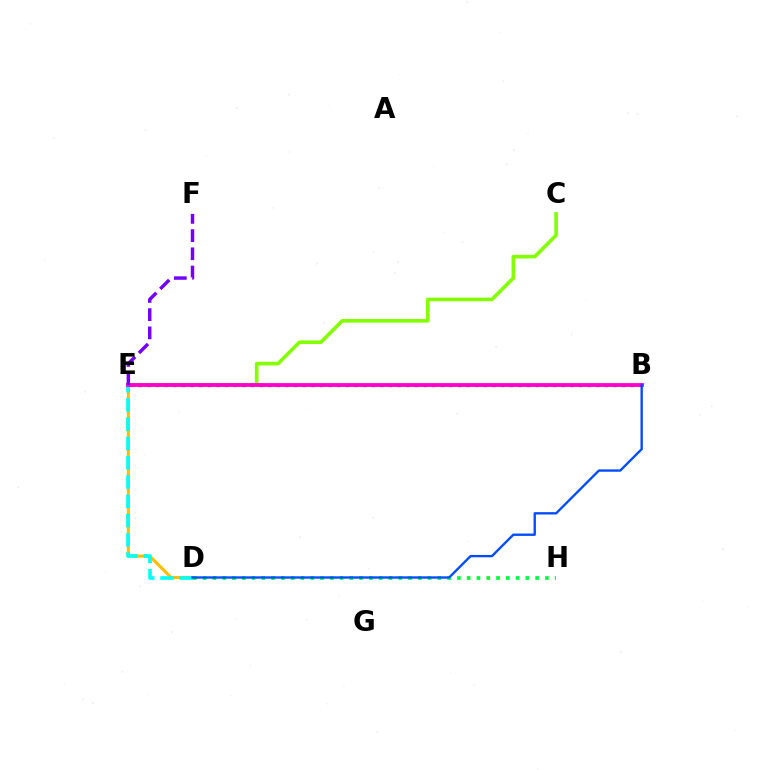{('C', 'E'): [{'color': '#84ff00', 'line_style': 'solid', 'thickness': 2.61}], ('D', 'E'): [{'color': '#ffbd00', 'line_style': 'solid', 'thickness': 2.24}, {'color': '#00fff6', 'line_style': 'dashed', 'thickness': 2.62}], ('B', 'E'): [{'color': '#ff0000', 'line_style': 'dotted', 'thickness': 2.34}, {'color': '#ff00cf', 'line_style': 'solid', 'thickness': 2.74}], ('D', 'H'): [{'color': '#00ff39', 'line_style': 'dotted', 'thickness': 2.66}], ('E', 'F'): [{'color': '#7200ff', 'line_style': 'dashed', 'thickness': 2.47}], ('B', 'D'): [{'color': '#004bff', 'line_style': 'solid', 'thickness': 1.69}]}